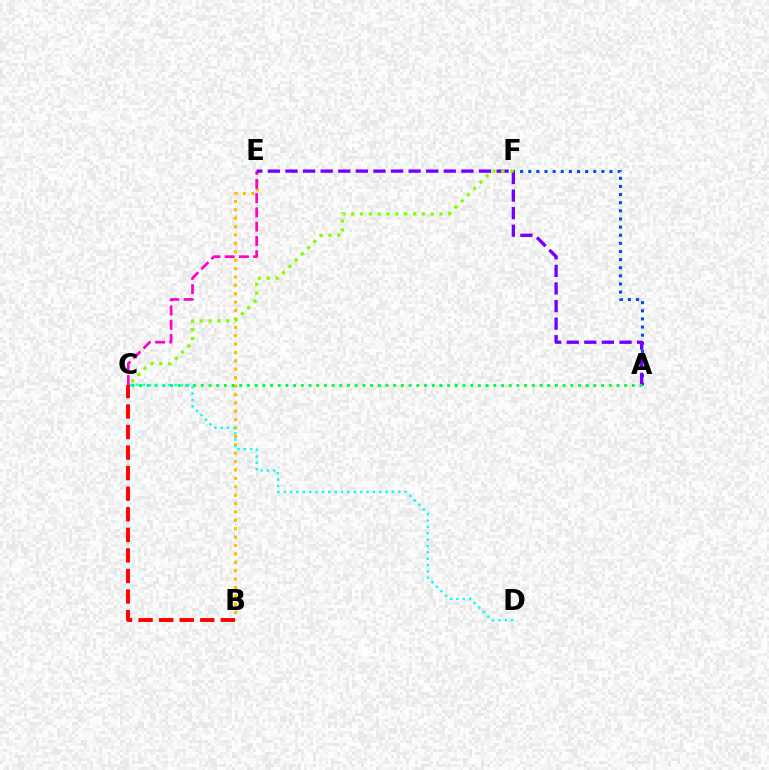{('B', 'E'): [{'color': '#ffbd00', 'line_style': 'dotted', 'thickness': 2.28}], ('C', 'E'): [{'color': '#ff00cf', 'line_style': 'dashed', 'thickness': 1.94}], ('A', 'F'): [{'color': '#004bff', 'line_style': 'dotted', 'thickness': 2.21}], ('A', 'E'): [{'color': '#7200ff', 'line_style': 'dashed', 'thickness': 2.39}], ('A', 'C'): [{'color': '#00ff39', 'line_style': 'dotted', 'thickness': 2.09}], ('B', 'C'): [{'color': '#ff0000', 'line_style': 'dashed', 'thickness': 2.79}], ('C', 'F'): [{'color': '#84ff00', 'line_style': 'dotted', 'thickness': 2.4}], ('C', 'D'): [{'color': '#00fff6', 'line_style': 'dotted', 'thickness': 1.73}]}